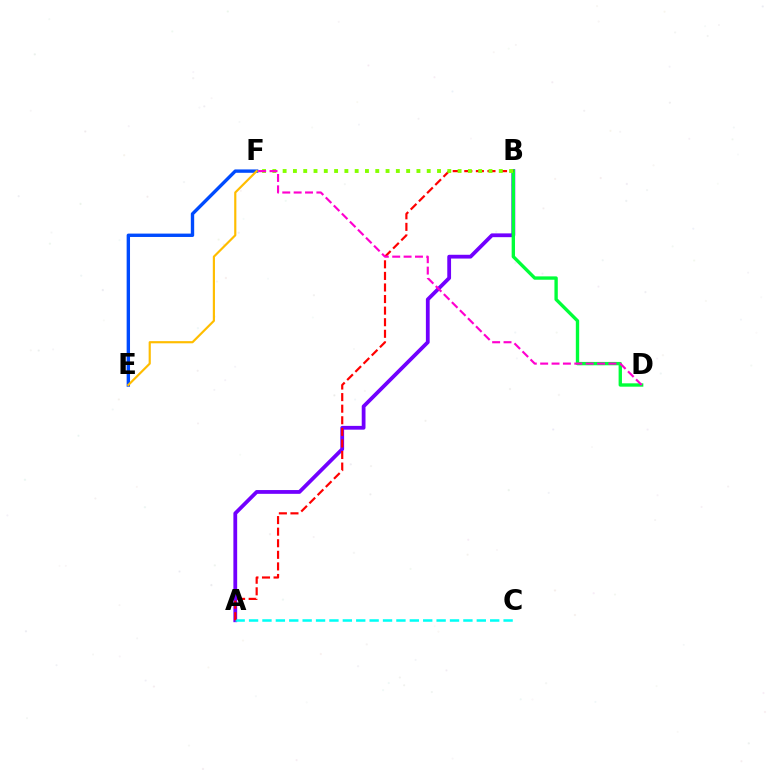{('A', 'B'): [{'color': '#7200ff', 'line_style': 'solid', 'thickness': 2.72}, {'color': '#ff0000', 'line_style': 'dashed', 'thickness': 1.57}], ('E', 'F'): [{'color': '#004bff', 'line_style': 'solid', 'thickness': 2.43}, {'color': '#ffbd00', 'line_style': 'solid', 'thickness': 1.56}], ('A', 'C'): [{'color': '#00fff6', 'line_style': 'dashed', 'thickness': 1.82}], ('B', 'D'): [{'color': '#00ff39', 'line_style': 'solid', 'thickness': 2.42}], ('B', 'F'): [{'color': '#84ff00', 'line_style': 'dotted', 'thickness': 2.8}], ('D', 'F'): [{'color': '#ff00cf', 'line_style': 'dashed', 'thickness': 1.55}]}